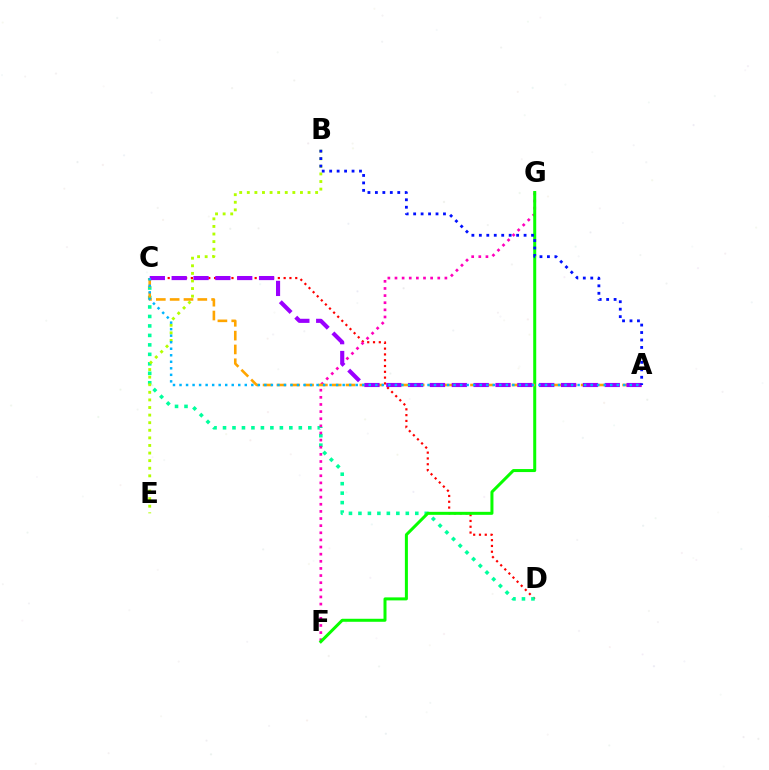{('C', 'D'): [{'color': '#ff0000', 'line_style': 'dotted', 'thickness': 1.58}, {'color': '#00ff9d', 'line_style': 'dotted', 'thickness': 2.57}], ('B', 'E'): [{'color': '#b3ff00', 'line_style': 'dotted', 'thickness': 2.06}], ('F', 'G'): [{'color': '#ff00bd', 'line_style': 'dotted', 'thickness': 1.94}, {'color': '#08ff00', 'line_style': 'solid', 'thickness': 2.17}], ('A', 'C'): [{'color': '#ffa500', 'line_style': 'dashed', 'thickness': 1.88}, {'color': '#9b00ff', 'line_style': 'dashed', 'thickness': 2.97}, {'color': '#00b5ff', 'line_style': 'dotted', 'thickness': 1.77}], ('A', 'B'): [{'color': '#0010ff', 'line_style': 'dotted', 'thickness': 2.03}]}